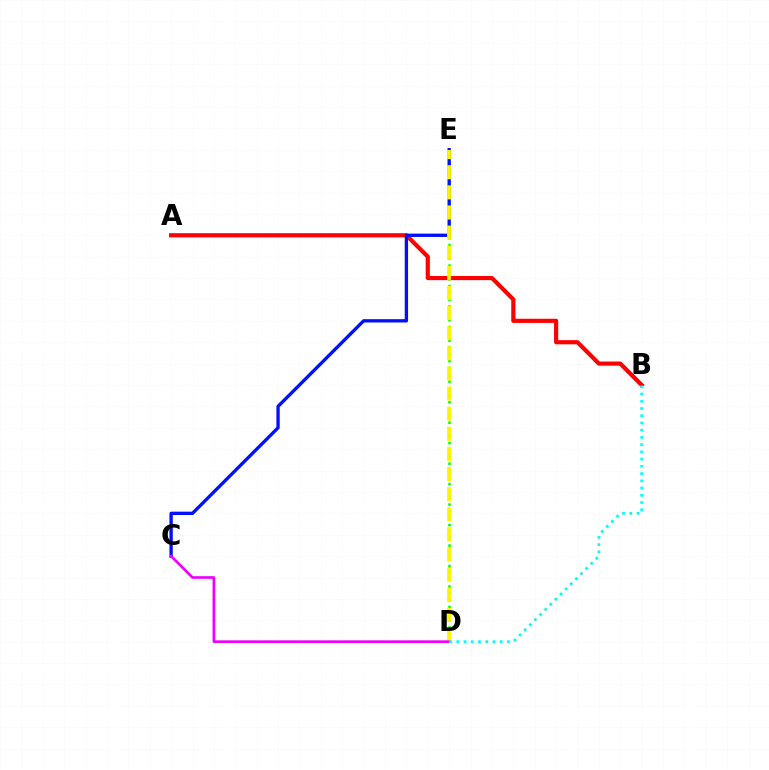{('D', 'E'): [{'color': '#08ff00', 'line_style': 'dotted', 'thickness': 1.86}, {'color': '#fcf500', 'line_style': 'dashed', 'thickness': 2.73}], ('A', 'B'): [{'color': '#ff0000', 'line_style': 'solid', 'thickness': 3.0}], ('C', 'E'): [{'color': '#0010ff', 'line_style': 'solid', 'thickness': 2.39}], ('C', 'D'): [{'color': '#ee00ff', 'line_style': 'solid', 'thickness': 1.91}], ('B', 'D'): [{'color': '#00fff6', 'line_style': 'dotted', 'thickness': 1.97}]}